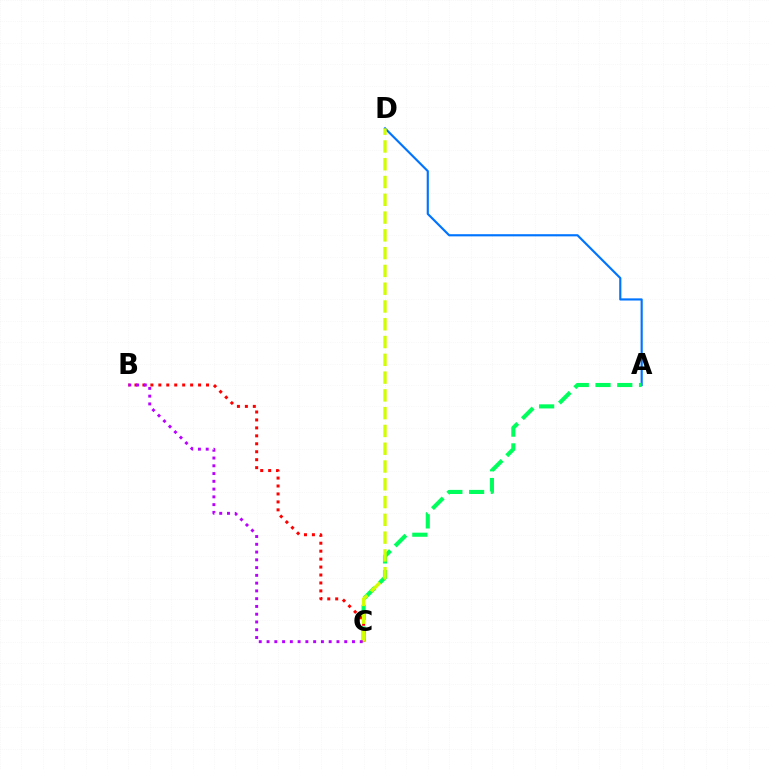{('A', 'D'): [{'color': '#0074ff', 'line_style': 'solid', 'thickness': 1.55}], ('A', 'C'): [{'color': '#00ff5c', 'line_style': 'dashed', 'thickness': 2.96}], ('B', 'C'): [{'color': '#ff0000', 'line_style': 'dotted', 'thickness': 2.16}, {'color': '#b900ff', 'line_style': 'dotted', 'thickness': 2.11}], ('C', 'D'): [{'color': '#d1ff00', 'line_style': 'dashed', 'thickness': 2.42}]}